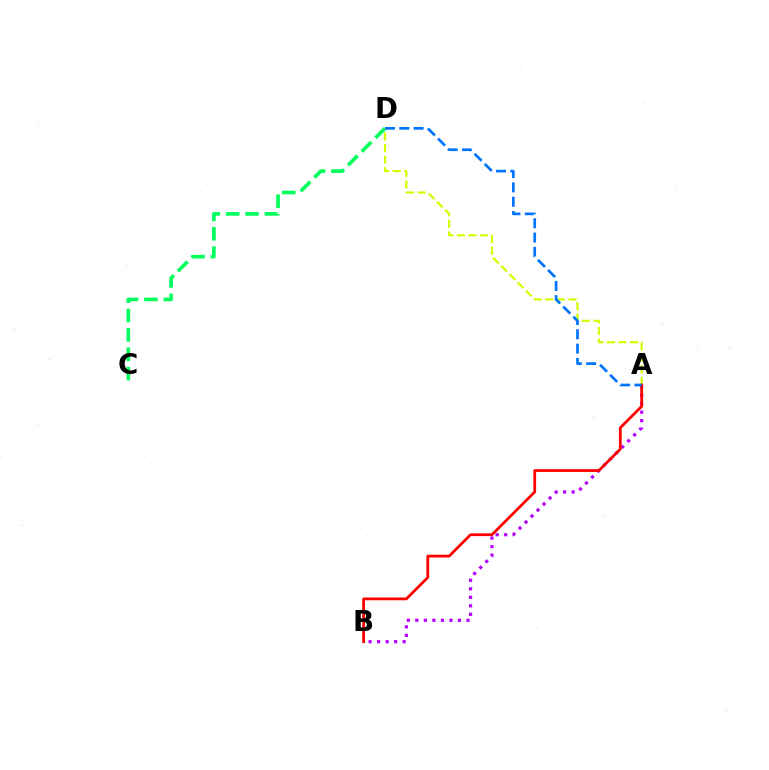{('C', 'D'): [{'color': '#00ff5c', 'line_style': 'dashed', 'thickness': 2.63}], ('A', 'D'): [{'color': '#d1ff00', 'line_style': 'dashed', 'thickness': 1.57}, {'color': '#0074ff', 'line_style': 'dashed', 'thickness': 1.94}], ('A', 'B'): [{'color': '#b900ff', 'line_style': 'dotted', 'thickness': 2.31}, {'color': '#ff0000', 'line_style': 'solid', 'thickness': 1.99}]}